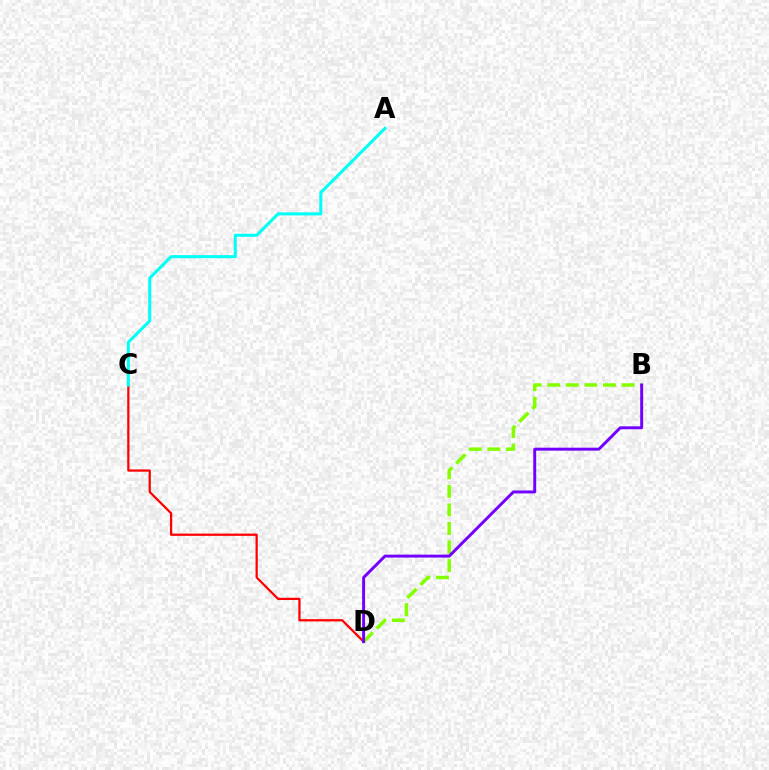{('C', 'D'): [{'color': '#ff0000', 'line_style': 'solid', 'thickness': 1.62}], ('A', 'C'): [{'color': '#00fff6', 'line_style': 'solid', 'thickness': 2.2}], ('B', 'D'): [{'color': '#84ff00', 'line_style': 'dashed', 'thickness': 2.52}, {'color': '#7200ff', 'line_style': 'solid', 'thickness': 2.12}]}